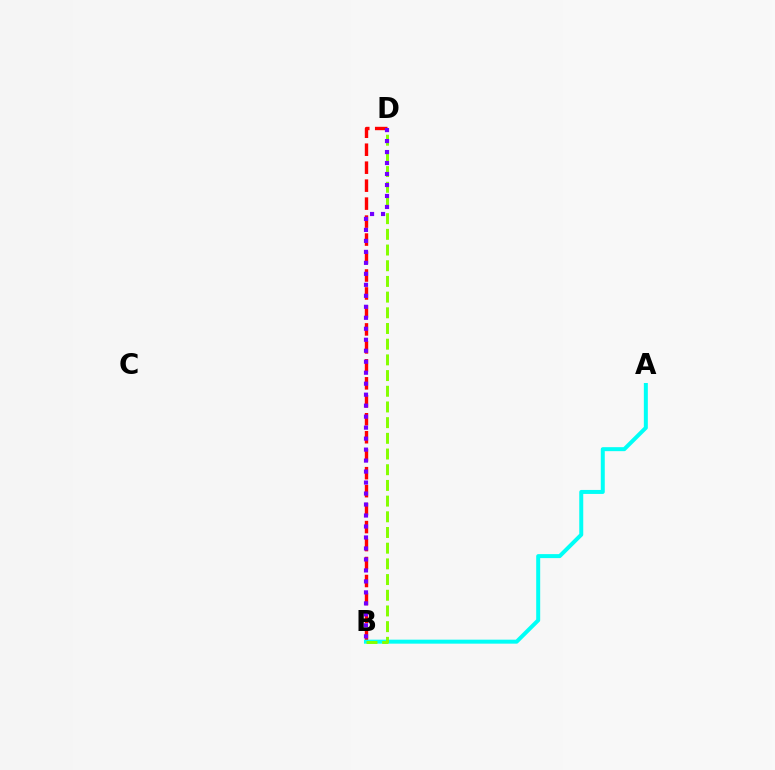{('B', 'D'): [{'color': '#ff0000', 'line_style': 'dashed', 'thickness': 2.44}, {'color': '#84ff00', 'line_style': 'dashed', 'thickness': 2.13}, {'color': '#7200ff', 'line_style': 'dotted', 'thickness': 2.98}], ('A', 'B'): [{'color': '#00fff6', 'line_style': 'solid', 'thickness': 2.87}]}